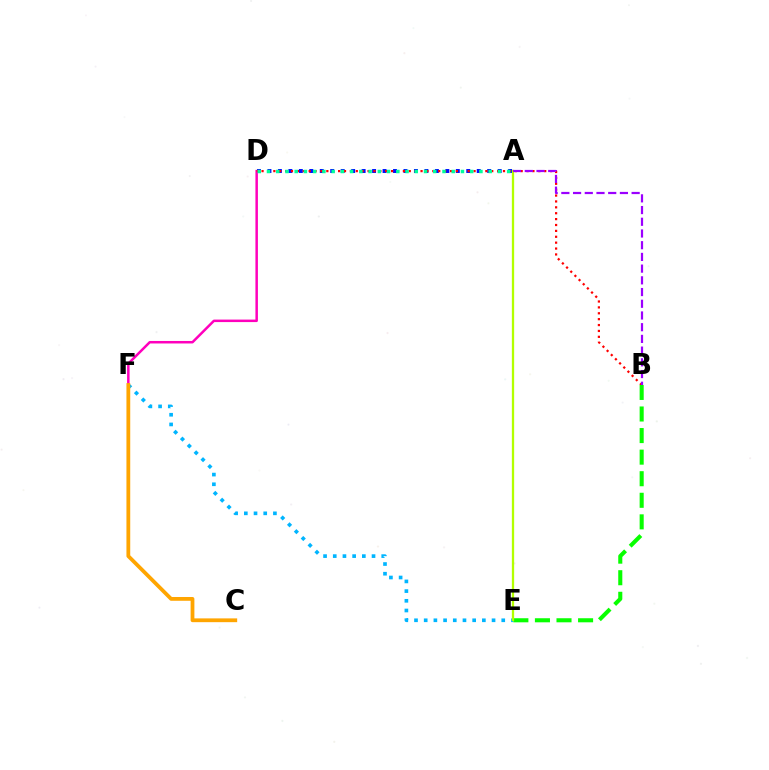{('A', 'D'): [{'color': '#0010ff', 'line_style': 'dotted', 'thickness': 2.84}, {'color': '#00ff9d', 'line_style': 'dotted', 'thickness': 2.51}], ('D', 'F'): [{'color': '#ff00bd', 'line_style': 'solid', 'thickness': 1.8}], ('B', 'D'): [{'color': '#ff0000', 'line_style': 'dotted', 'thickness': 1.6}], ('E', 'F'): [{'color': '#00b5ff', 'line_style': 'dotted', 'thickness': 2.63}], ('B', 'E'): [{'color': '#08ff00', 'line_style': 'dashed', 'thickness': 2.93}], ('A', 'E'): [{'color': '#b3ff00', 'line_style': 'solid', 'thickness': 1.65}], ('A', 'B'): [{'color': '#9b00ff', 'line_style': 'dashed', 'thickness': 1.59}], ('C', 'F'): [{'color': '#ffa500', 'line_style': 'solid', 'thickness': 2.72}]}